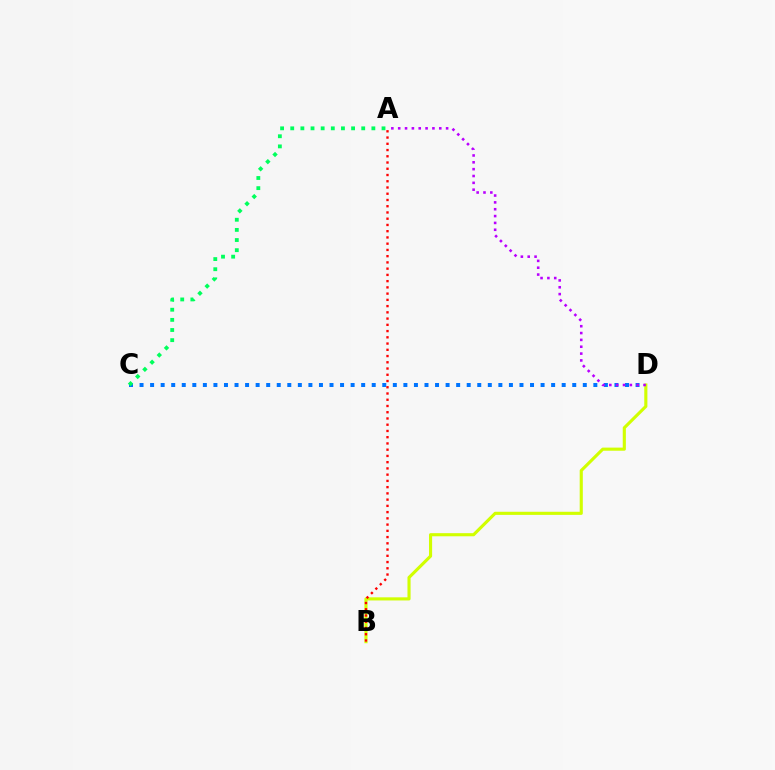{('C', 'D'): [{'color': '#0074ff', 'line_style': 'dotted', 'thickness': 2.87}], ('A', 'C'): [{'color': '#00ff5c', 'line_style': 'dotted', 'thickness': 2.76}], ('B', 'D'): [{'color': '#d1ff00', 'line_style': 'solid', 'thickness': 2.24}], ('A', 'B'): [{'color': '#ff0000', 'line_style': 'dotted', 'thickness': 1.7}], ('A', 'D'): [{'color': '#b900ff', 'line_style': 'dotted', 'thickness': 1.86}]}